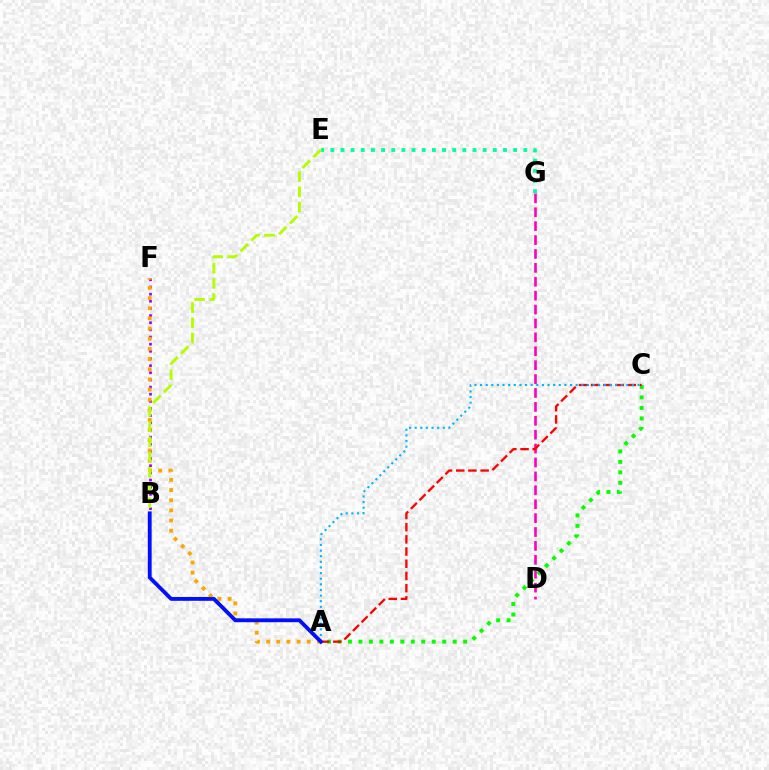{('A', 'C'): [{'color': '#08ff00', 'line_style': 'dotted', 'thickness': 2.85}, {'color': '#ff0000', 'line_style': 'dashed', 'thickness': 1.66}, {'color': '#00b5ff', 'line_style': 'dotted', 'thickness': 1.53}], ('B', 'F'): [{'color': '#9b00ff', 'line_style': 'dotted', 'thickness': 1.94}], ('E', 'G'): [{'color': '#00ff9d', 'line_style': 'dotted', 'thickness': 2.76}], ('D', 'G'): [{'color': '#ff00bd', 'line_style': 'dashed', 'thickness': 1.89}], ('A', 'F'): [{'color': '#ffa500', 'line_style': 'dotted', 'thickness': 2.76}], ('B', 'E'): [{'color': '#b3ff00', 'line_style': 'dashed', 'thickness': 2.07}], ('A', 'B'): [{'color': '#0010ff', 'line_style': 'solid', 'thickness': 2.77}]}